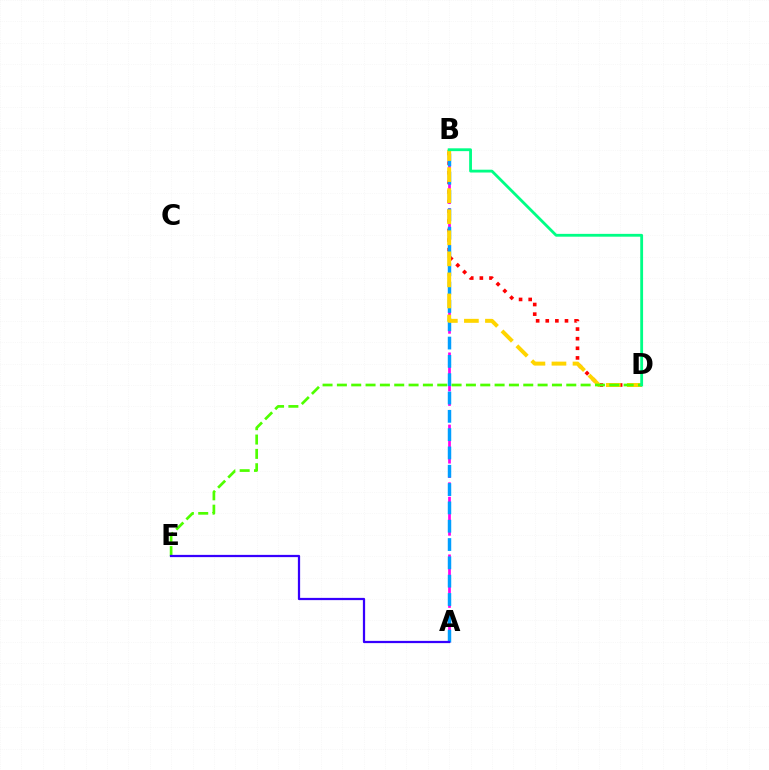{('B', 'D'): [{'color': '#ff0000', 'line_style': 'dotted', 'thickness': 2.61}, {'color': '#ffd500', 'line_style': 'dashed', 'thickness': 2.86}, {'color': '#00ff86', 'line_style': 'solid', 'thickness': 2.03}], ('A', 'B'): [{'color': '#ff00ed', 'line_style': 'dashed', 'thickness': 1.96}, {'color': '#009eff', 'line_style': 'dashed', 'thickness': 2.49}], ('D', 'E'): [{'color': '#4fff00', 'line_style': 'dashed', 'thickness': 1.95}], ('A', 'E'): [{'color': '#3700ff', 'line_style': 'solid', 'thickness': 1.61}]}